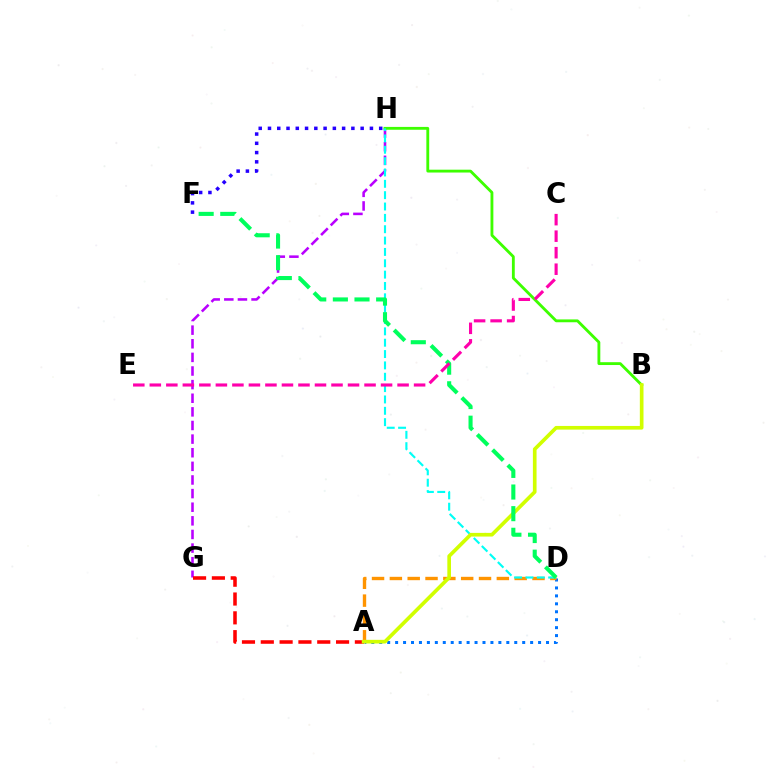{('G', 'H'): [{'color': '#b900ff', 'line_style': 'dashed', 'thickness': 1.85}], ('A', 'D'): [{'color': '#0074ff', 'line_style': 'dotted', 'thickness': 2.16}, {'color': '#ff9400', 'line_style': 'dashed', 'thickness': 2.42}], ('A', 'G'): [{'color': '#ff0000', 'line_style': 'dashed', 'thickness': 2.56}], ('B', 'H'): [{'color': '#3dff00', 'line_style': 'solid', 'thickness': 2.04}], ('D', 'H'): [{'color': '#00fff6', 'line_style': 'dashed', 'thickness': 1.54}], ('A', 'B'): [{'color': '#d1ff00', 'line_style': 'solid', 'thickness': 2.64}], ('D', 'F'): [{'color': '#00ff5c', 'line_style': 'dashed', 'thickness': 2.94}], ('F', 'H'): [{'color': '#2500ff', 'line_style': 'dotted', 'thickness': 2.52}], ('C', 'E'): [{'color': '#ff00ac', 'line_style': 'dashed', 'thickness': 2.24}]}